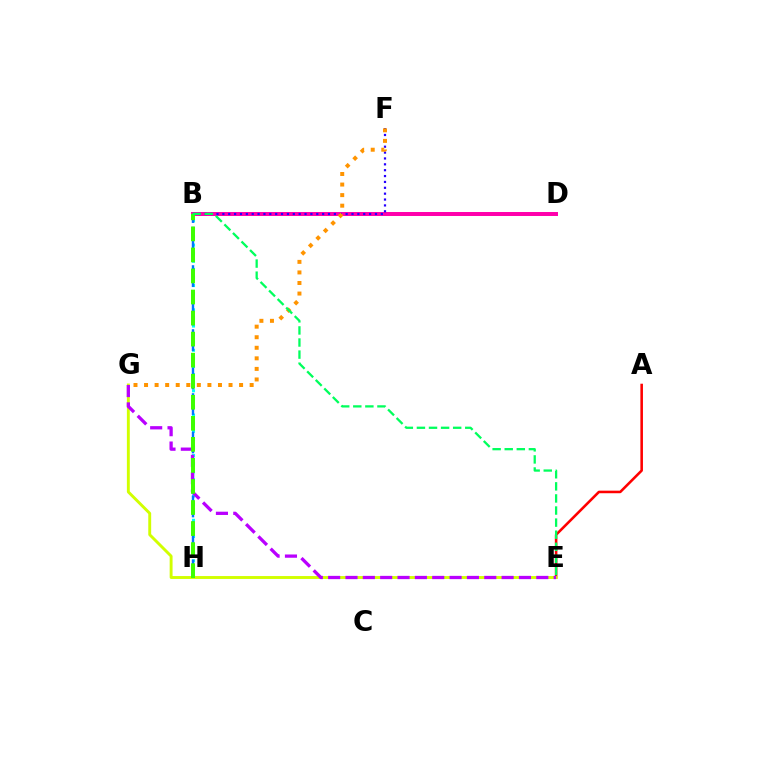{('A', 'E'): [{'color': '#ff0000', 'line_style': 'solid', 'thickness': 1.85}], ('B', 'H'): [{'color': '#00fff6', 'line_style': 'dotted', 'thickness': 2.2}, {'color': '#0074ff', 'line_style': 'dashed', 'thickness': 1.74}, {'color': '#3dff00', 'line_style': 'dashed', 'thickness': 2.86}], ('E', 'G'): [{'color': '#d1ff00', 'line_style': 'solid', 'thickness': 2.09}, {'color': '#b900ff', 'line_style': 'dashed', 'thickness': 2.36}], ('B', 'D'): [{'color': '#ff00ac', 'line_style': 'solid', 'thickness': 2.87}], ('B', 'F'): [{'color': '#2500ff', 'line_style': 'dotted', 'thickness': 1.59}], ('F', 'G'): [{'color': '#ff9400', 'line_style': 'dotted', 'thickness': 2.87}], ('B', 'E'): [{'color': '#00ff5c', 'line_style': 'dashed', 'thickness': 1.64}]}